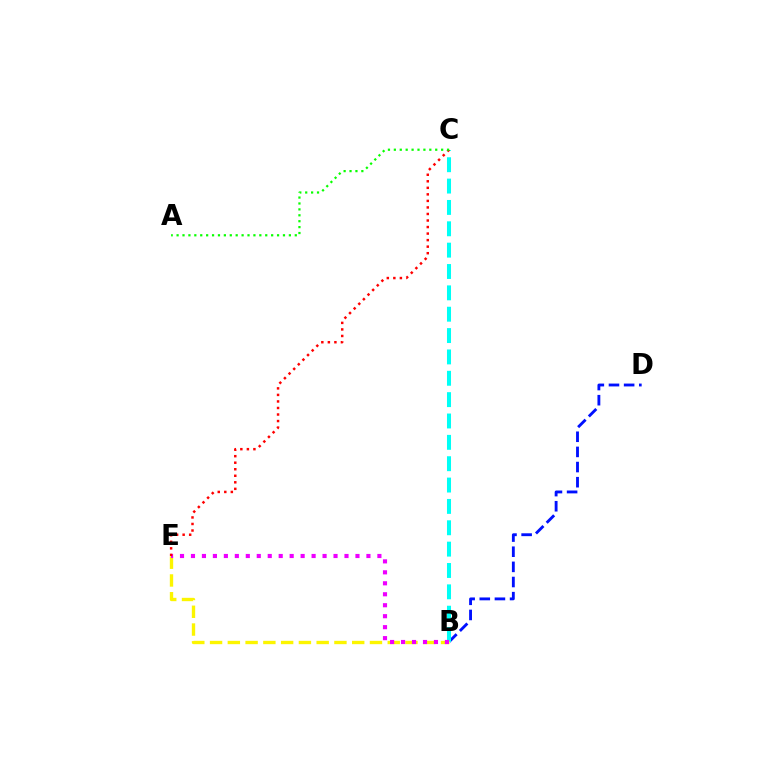{('B', 'D'): [{'color': '#0010ff', 'line_style': 'dashed', 'thickness': 2.06}], ('B', 'C'): [{'color': '#00fff6', 'line_style': 'dashed', 'thickness': 2.9}], ('B', 'E'): [{'color': '#fcf500', 'line_style': 'dashed', 'thickness': 2.41}, {'color': '#ee00ff', 'line_style': 'dotted', 'thickness': 2.98}], ('C', 'E'): [{'color': '#ff0000', 'line_style': 'dotted', 'thickness': 1.78}], ('A', 'C'): [{'color': '#08ff00', 'line_style': 'dotted', 'thickness': 1.61}]}